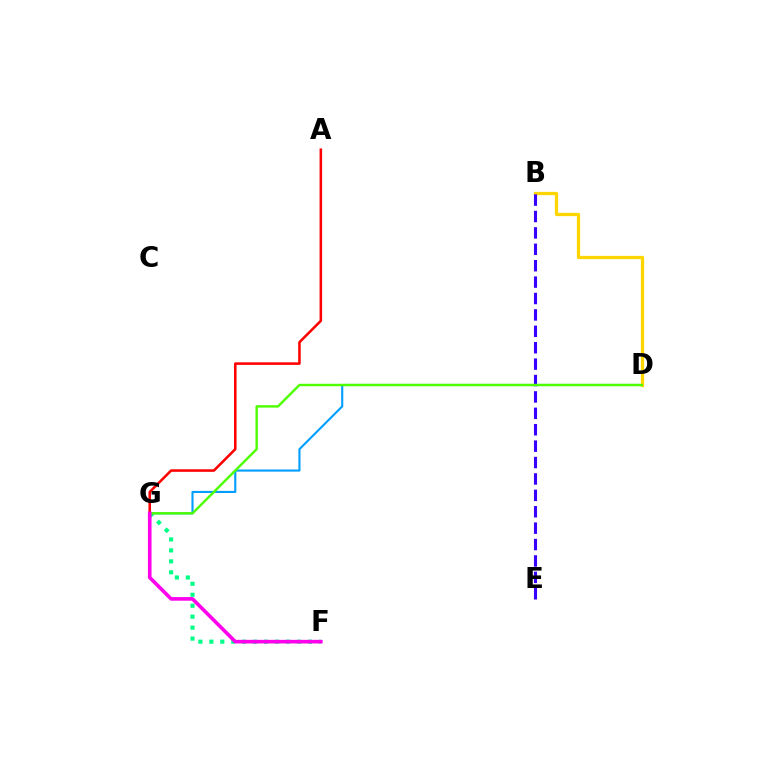{('D', 'G'): [{'color': '#009eff', 'line_style': 'solid', 'thickness': 1.52}, {'color': '#4fff00', 'line_style': 'solid', 'thickness': 1.75}], ('F', 'G'): [{'color': '#00ff86', 'line_style': 'dotted', 'thickness': 2.98}, {'color': '#ff00ed', 'line_style': 'solid', 'thickness': 2.61}], ('A', 'G'): [{'color': '#ff0000', 'line_style': 'solid', 'thickness': 1.84}], ('B', 'D'): [{'color': '#ffd500', 'line_style': 'solid', 'thickness': 2.35}], ('B', 'E'): [{'color': '#3700ff', 'line_style': 'dashed', 'thickness': 2.23}]}